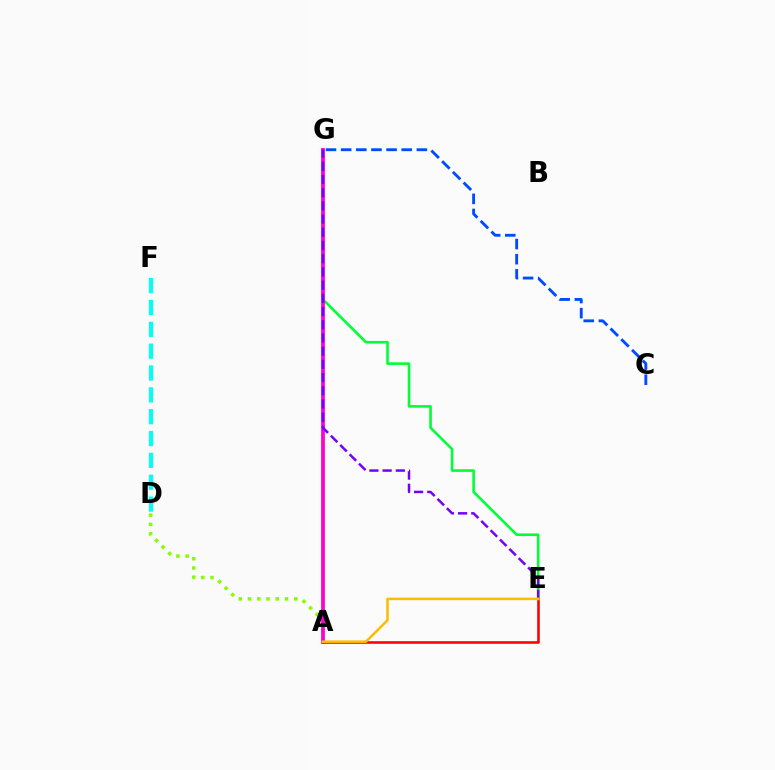{('A', 'E'): [{'color': '#ff0000', 'line_style': 'solid', 'thickness': 1.86}, {'color': '#ffbd00', 'line_style': 'solid', 'thickness': 1.83}], ('E', 'G'): [{'color': '#00ff39', 'line_style': 'solid', 'thickness': 1.88}, {'color': '#7200ff', 'line_style': 'dashed', 'thickness': 1.79}], ('A', 'D'): [{'color': '#84ff00', 'line_style': 'dotted', 'thickness': 2.52}], ('A', 'G'): [{'color': '#ff00cf', 'line_style': 'solid', 'thickness': 2.7}], ('D', 'F'): [{'color': '#00fff6', 'line_style': 'dashed', 'thickness': 2.97}], ('C', 'G'): [{'color': '#004bff', 'line_style': 'dashed', 'thickness': 2.06}]}